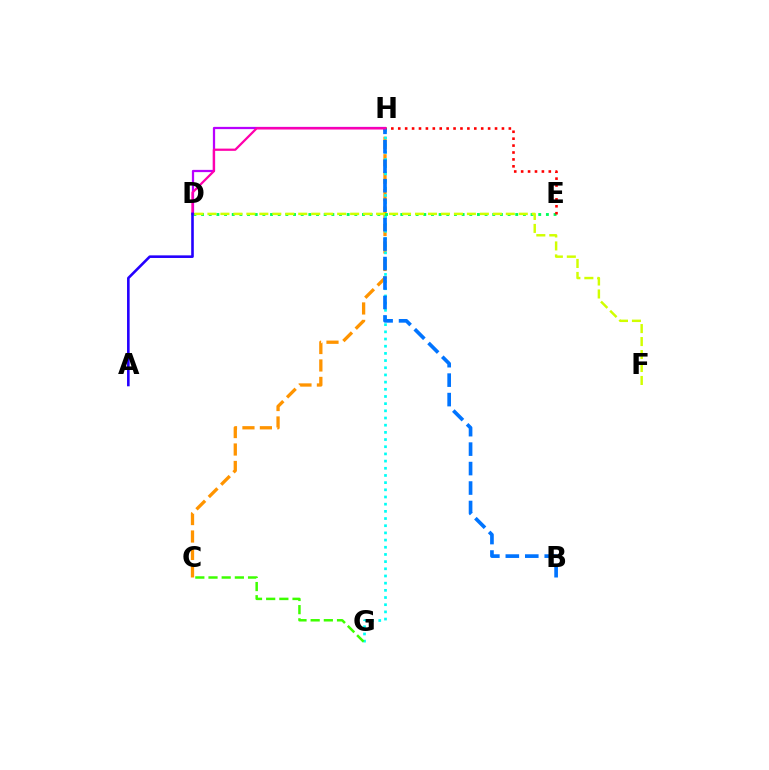{('C', 'H'): [{'color': '#ff9400', 'line_style': 'dashed', 'thickness': 2.37}], ('G', 'H'): [{'color': '#00fff6', 'line_style': 'dotted', 'thickness': 1.95}], ('D', 'E'): [{'color': '#00ff5c', 'line_style': 'dotted', 'thickness': 2.08}], ('E', 'H'): [{'color': '#ff0000', 'line_style': 'dotted', 'thickness': 1.88}], ('B', 'H'): [{'color': '#0074ff', 'line_style': 'dashed', 'thickness': 2.64}], ('D', 'H'): [{'color': '#b900ff', 'line_style': 'solid', 'thickness': 1.62}, {'color': '#ff00ac', 'line_style': 'solid', 'thickness': 1.61}], ('C', 'G'): [{'color': '#3dff00', 'line_style': 'dashed', 'thickness': 1.79}], ('D', 'F'): [{'color': '#d1ff00', 'line_style': 'dashed', 'thickness': 1.76}], ('A', 'D'): [{'color': '#2500ff', 'line_style': 'solid', 'thickness': 1.88}]}